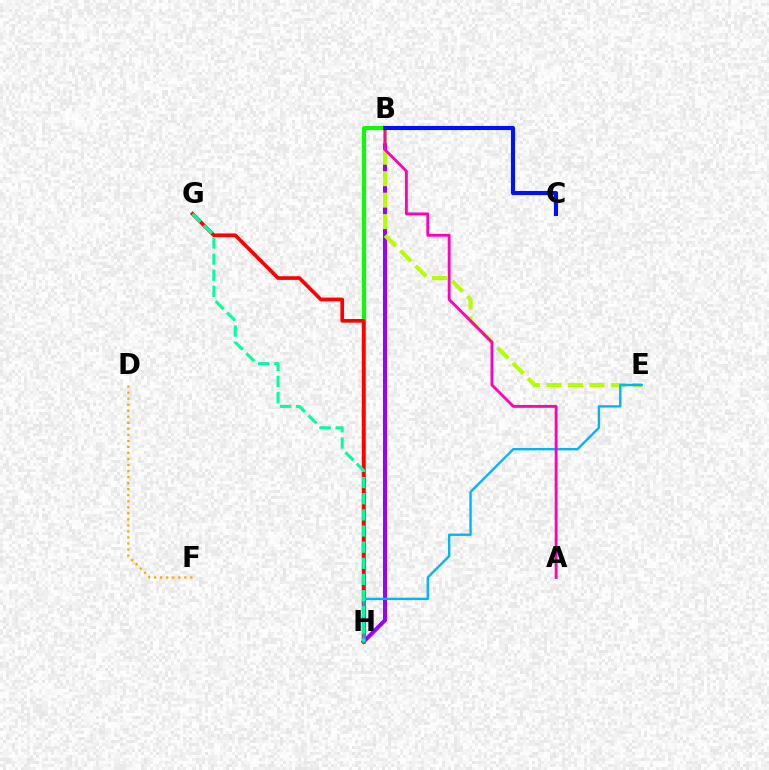{('B', 'H'): [{'color': '#9b00ff', 'line_style': 'solid', 'thickness': 2.89}, {'color': '#08ff00', 'line_style': 'solid', 'thickness': 2.91}], ('D', 'F'): [{'color': '#ffa500', 'line_style': 'dotted', 'thickness': 1.64}], ('B', 'E'): [{'color': '#b3ff00', 'line_style': 'dashed', 'thickness': 2.91}], ('G', 'H'): [{'color': '#ff0000', 'line_style': 'solid', 'thickness': 2.65}, {'color': '#00ff9d', 'line_style': 'dashed', 'thickness': 2.19}], ('E', 'H'): [{'color': '#00b5ff', 'line_style': 'solid', 'thickness': 1.71}], ('A', 'B'): [{'color': '#ff00bd', 'line_style': 'solid', 'thickness': 2.06}], ('B', 'C'): [{'color': '#0010ff', 'line_style': 'solid', 'thickness': 2.95}]}